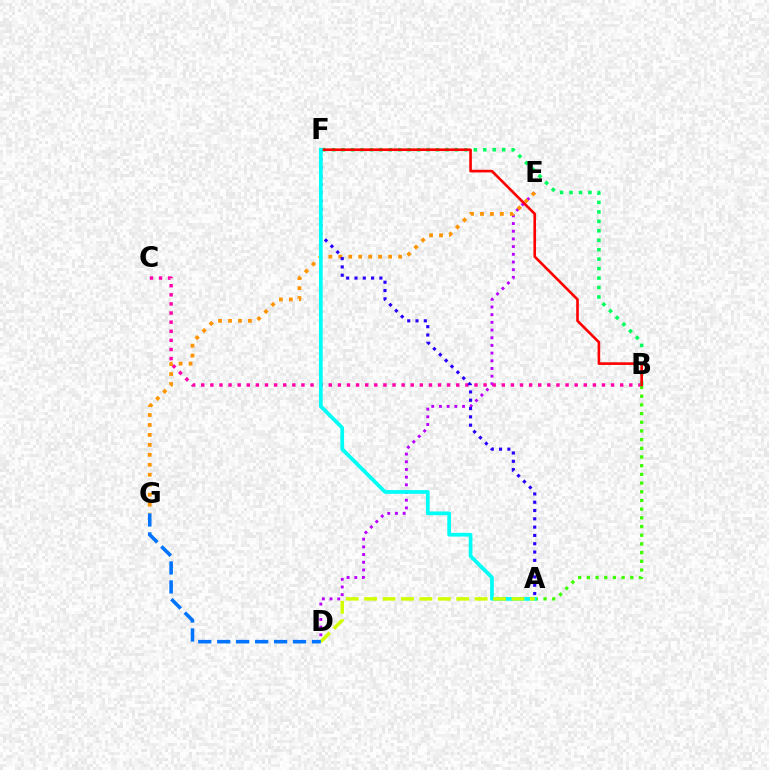{('D', 'E'): [{'color': '#b900ff', 'line_style': 'dotted', 'thickness': 2.09}], ('B', 'C'): [{'color': '#ff00ac', 'line_style': 'dotted', 'thickness': 2.47}], ('E', 'G'): [{'color': '#ff9400', 'line_style': 'dotted', 'thickness': 2.71}], ('A', 'B'): [{'color': '#3dff00', 'line_style': 'dotted', 'thickness': 2.36}], ('B', 'F'): [{'color': '#00ff5c', 'line_style': 'dotted', 'thickness': 2.57}, {'color': '#ff0000', 'line_style': 'solid', 'thickness': 1.89}], ('A', 'F'): [{'color': '#2500ff', 'line_style': 'dotted', 'thickness': 2.25}, {'color': '#00fff6', 'line_style': 'solid', 'thickness': 2.68}], ('A', 'D'): [{'color': '#d1ff00', 'line_style': 'dashed', 'thickness': 2.5}], ('D', 'G'): [{'color': '#0074ff', 'line_style': 'dashed', 'thickness': 2.58}]}